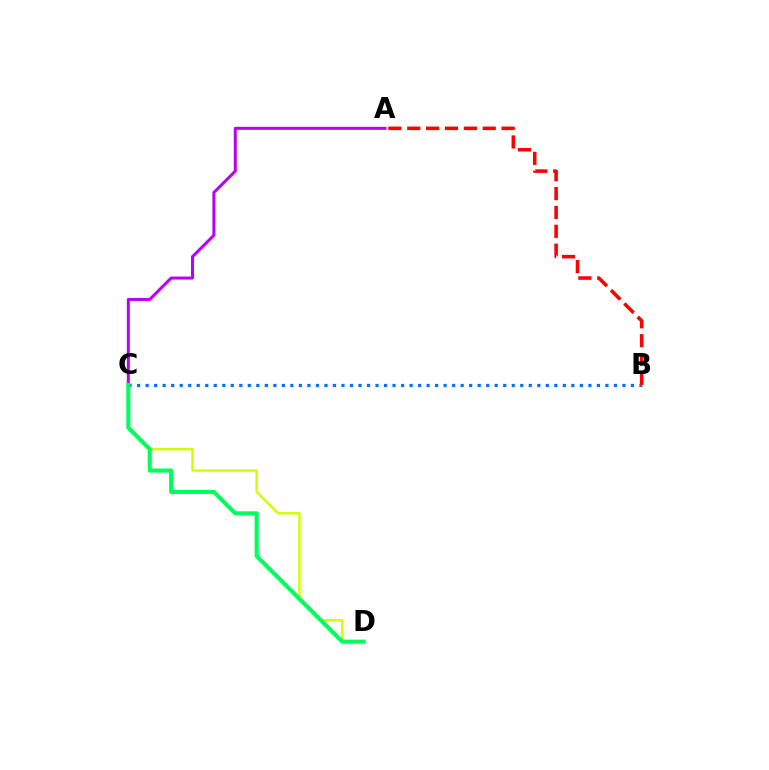{('C', 'D'): [{'color': '#d1ff00', 'line_style': 'solid', 'thickness': 1.78}, {'color': '#00ff5c', 'line_style': 'solid', 'thickness': 2.95}], ('A', 'C'): [{'color': '#b900ff', 'line_style': 'solid', 'thickness': 2.18}], ('B', 'C'): [{'color': '#0074ff', 'line_style': 'dotted', 'thickness': 2.31}], ('A', 'B'): [{'color': '#ff0000', 'line_style': 'dashed', 'thickness': 2.56}]}